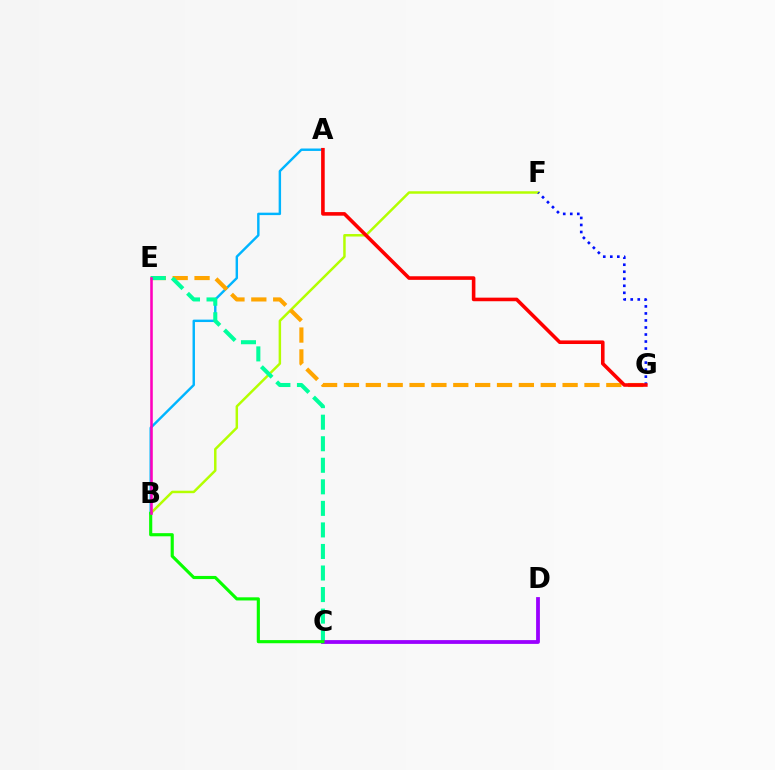{('B', 'F'): [{'color': '#b3ff00', 'line_style': 'solid', 'thickness': 1.78}], ('A', 'B'): [{'color': '#00b5ff', 'line_style': 'solid', 'thickness': 1.75}], ('E', 'G'): [{'color': '#ffa500', 'line_style': 'dashed', 'thickness': 2.97}], ('F', 'G'): [{'color': '#0010ff', 'line_style': 'dotted', 'thickness': 1.91}], ('C', 'E'): [{'color': '#00ff9d', 'line_style': 'dashed', 'thickness': 2.93}], ('A', 'G'): [{'color': '#ff0000', 'line_style': 'solid', 'thickness': 2.59}], ('C', 'D'): [{'color': '#9b00ff', 'line_style': 'solid', 'thickness': 2.73}], ('B', 'C'): [{'color': '#08ff00', 'line_style': 'solid', 'thickness': 2.26}], ('B', 'E'): [{'color': '#ff00bd', 'line_style': 'solid', 'thickness': 1.85}]}